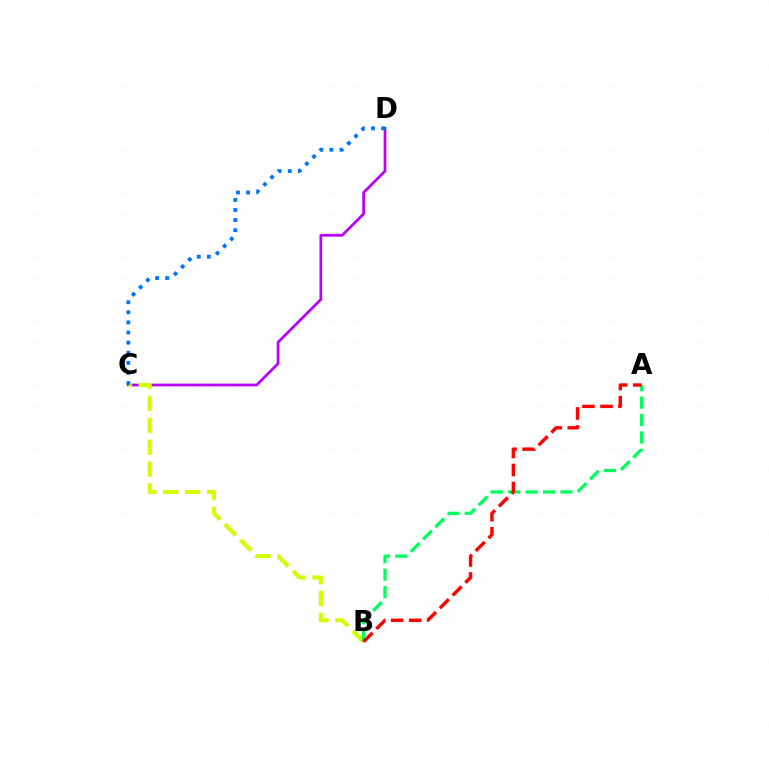{('C', 'D'): [{'color': '#b900ff', 'line_style': 'solid', 'thickness': 1.96}, {'color': '#0074ff', 'line_style': 'dotted', 'thickness': 2.74}], ('B', 'C'): [{'color': '#d1ff00', 'line_style': 'dashed', 'thickness': 2.98}], ('A', 'B'): [{'color': '#00ff5c', 'line_style': 'dashed', 'thickness': 2.37}, {'color': '#ff0000', 'line_style': 'dashed', 'thickness': 2.45}]}